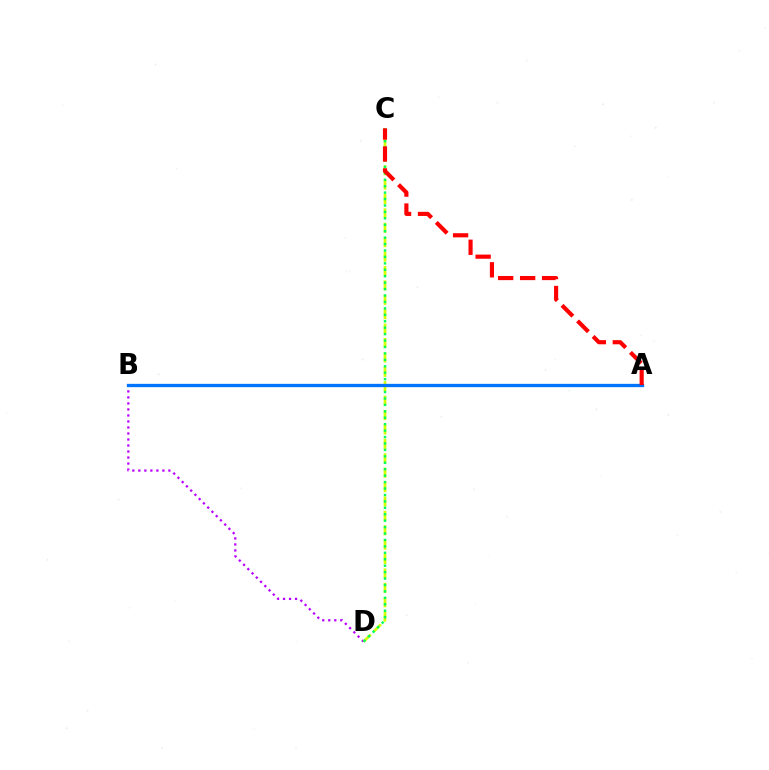{('B', 'D'): [{'color': '#b900ff', 'line_style': 'dotted', 'thickness': 1.63}], ('C', 'D'): [{'color': '#d1ff00', 'line_style': 'dashed', 'thickness': 1.96}, {'color': '#00ff5c', 'line_style': 'dotted', 'thickness': 1.75}], ('A', 'B'): [{'color': '#0074ff', 'line_style': 'solid', 'thickness': 2.39}], ('A', 'C'): [{'color': '#ff0000', 'line_style': 'dashed', 'thickness': 2.98}]}